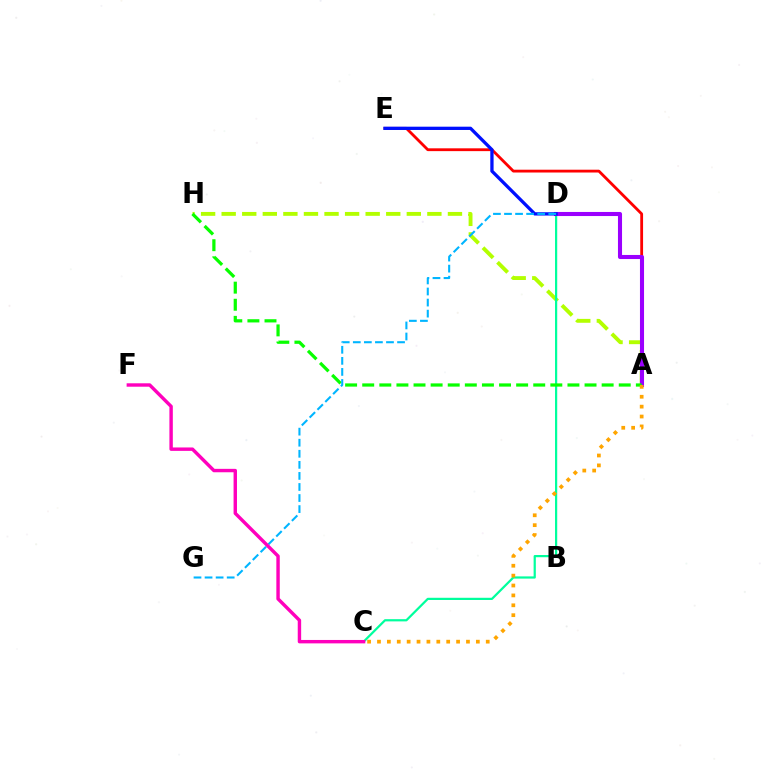{('A', 'H'): [{'color': '#b3ff00', 'line_style': 'dashed', 'thickness': 2.79}, {'color': '#08ff00', 'line_style': 'dashed', 'thickness': 2.32}], ('A', 'E'): [{'color': '#ff0000', 'line_style': 'solid', 'thickness': 2.02}], ('C', 'D'): [{'color': '#00ff9d', 'line_style': 'solid', 'thickness': 1.6}], ('A', 'D'): [{'color': '#9b00ff', 'line_style': 'solid', 'thickness': 2.94}], ('A', 'C'): [{'color': '#ffa500', 'line_style': 'dotted', 'thickness': 2.69}], ('D', 'E'): [{'color': '#0010ff', 'line_style': 'solid', 'thickness': 2.37}], ('D', 'G'): [{'color': '#00b5ff', 'line_style': 'dashed', 'thickness': 1.5}], ('C', 'F'): [{'color': '#ff00bd', 'line_style': 'solid', 'thickness': 2.46}]}